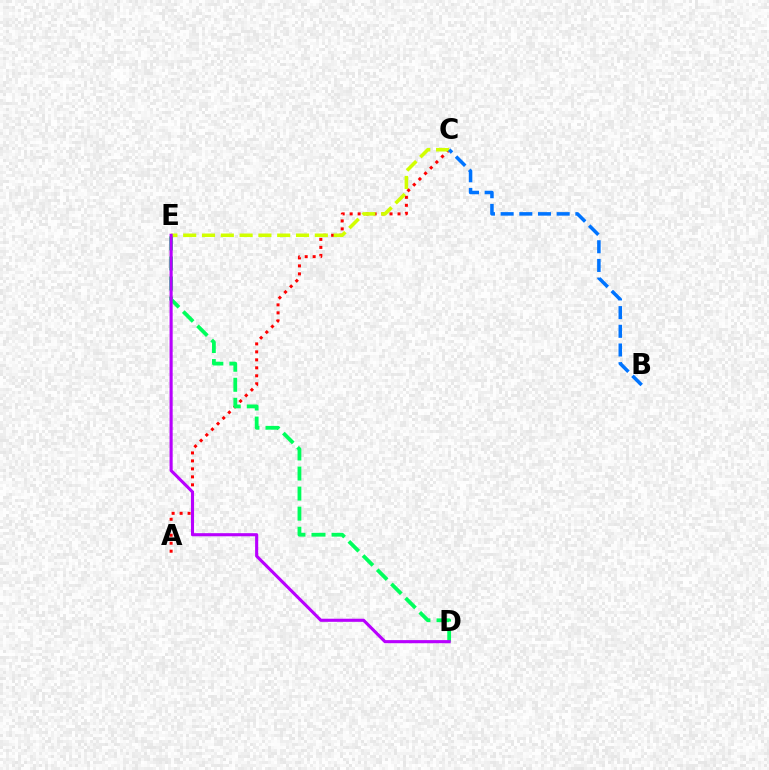{('A', 'C'): [{'color': '#ff0000', 'line_style': 'dotted', 'thickness': 2.17}], ('C', 'E'): [{'color': '#d1ff00', 'line_style': 'dashed', 'thickness': 2.55}], ('B', 'C'): [{'color': '#0074ff', 'line_style': 'dashed', 'thickness': 2.54}], ('D', 'E'): [{'color': '#00ff5c', 'line_style': 'dashed', 'thickness': 2.72}, {'color': '#b900ff', 'line_style': 'solid', 'thickness': 2.23}]}